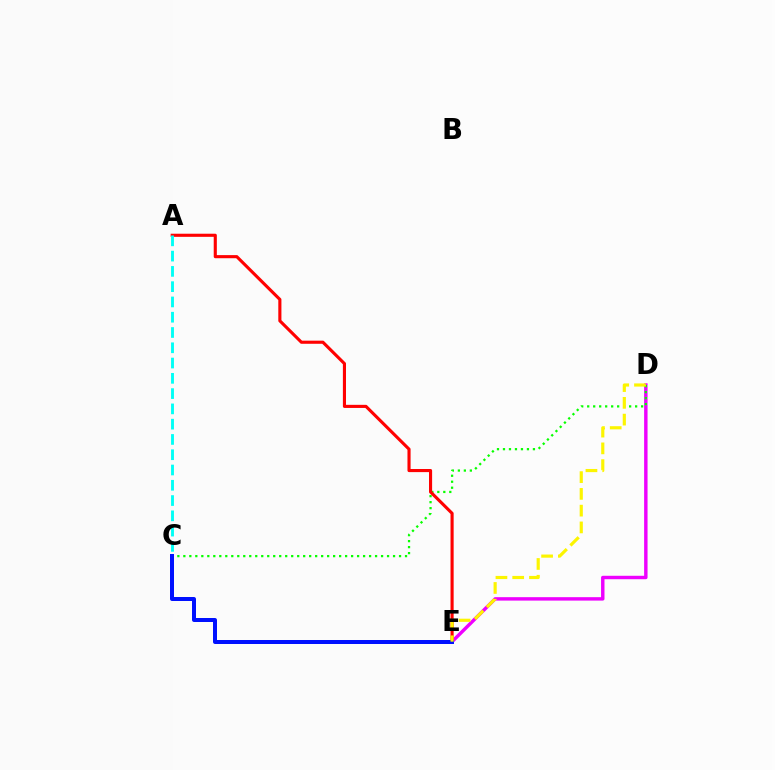{('D', 'E'): [{'color': '#ee00ff', 'line_style': 'solid', 'thickness': 2.47}, {'color': '#fcf500', 'line_style': 'dashed', 'thickness': 2.28}], ('C', 'D'): [{'color': '#08ff00', 'line_style': 'dotted', 'thickness': 1.63}], ('A', 'E'): [{'color': '#ff0000', 'line_style': 'solid', 'thickness': 2.24}], ('A', 'C'): [{'color': '#00fff6', 'line_style': 'dashed', 'thickness': 2.08}], ('C', 'E'): [{'color': '#0010ff', 'line_style': 'solid', 'thickness': 2.88}]}